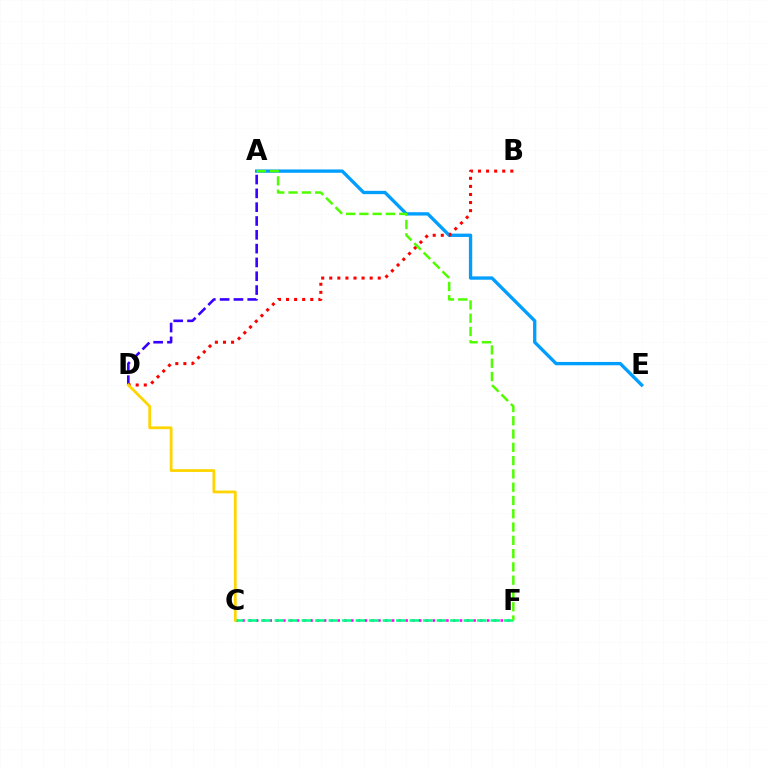{('C', 'F'): [{'color': '#ff00ed', 'line_style': 'dotted', 'thickness': 1.85}, {'color': '#00ff86', 'line_style': 'dashed', 'thickness': 1.83}], ('A', 'E'): [{'color': '#009eff', 'line_style': 'solid', 'thickness': 2.39}], ('A', 'D'): [{'color': '#3700ff', 'line_style': 'dashed', 'thickness': 1.88}], ('B', 'D'): [{'color': '#ff0000', 'line_style': 'dotted', 'thickness': 2.19}], ('A', 'F'): [{'color': '#4fff00', 'line_style': 'dashed', 'thickness': 1.8}], ('C', 'D'): [{'color': '#ffd500', 'line_style': 'solid', 'thickness': 2.0}]}